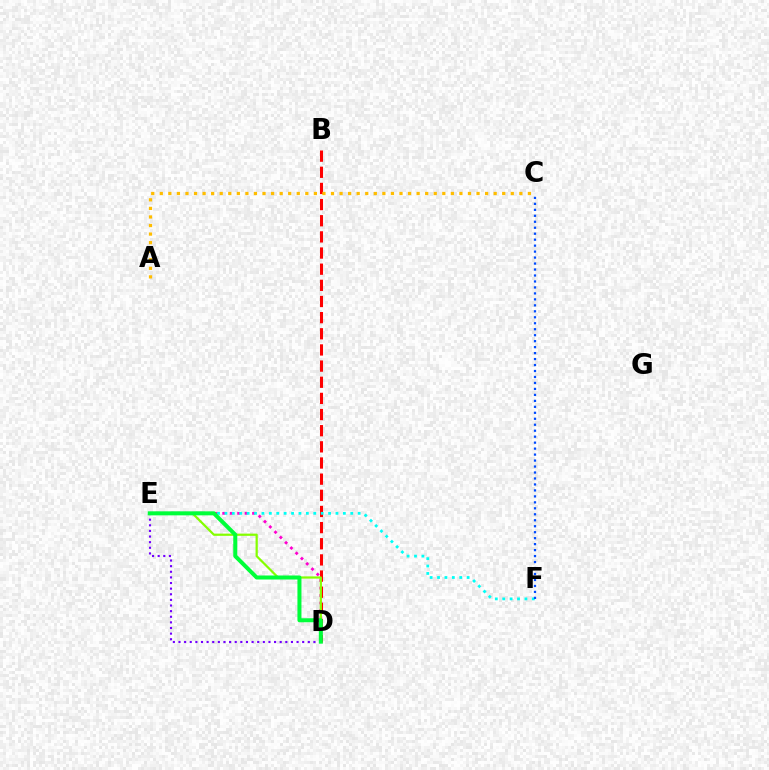{('D', 'E'): [{'color': '#ff00cf', 'line_style': 'dotted', 'thickness': 2.03}, {'color': '#84ff00', 'line_style': 'solid', 'thickness': 1.6}, {'color': '#7200ff', 'line_style': 'dotted', 'thickness': 1.53}, {'color': '#00ff39', 'line_style': 'solid', 'thickness': 2.89}], ('B', 'D'): [{'color': '#ff0000', 'line_style': 'dashed', 'thickness': 2.19}], ('E', 'F'): [{'color': '#00fff6', 'line_style': 'dotted', 'thickness': 2.01}], ('C', 'F'): [{'color': '#004bff', 'line_style': 'dotted', 'thickness': 1.62}], ('A', 'C'): [{'color': '#ffbd00', 'line_style': 'dotted', 'thickness': 2.33}]}